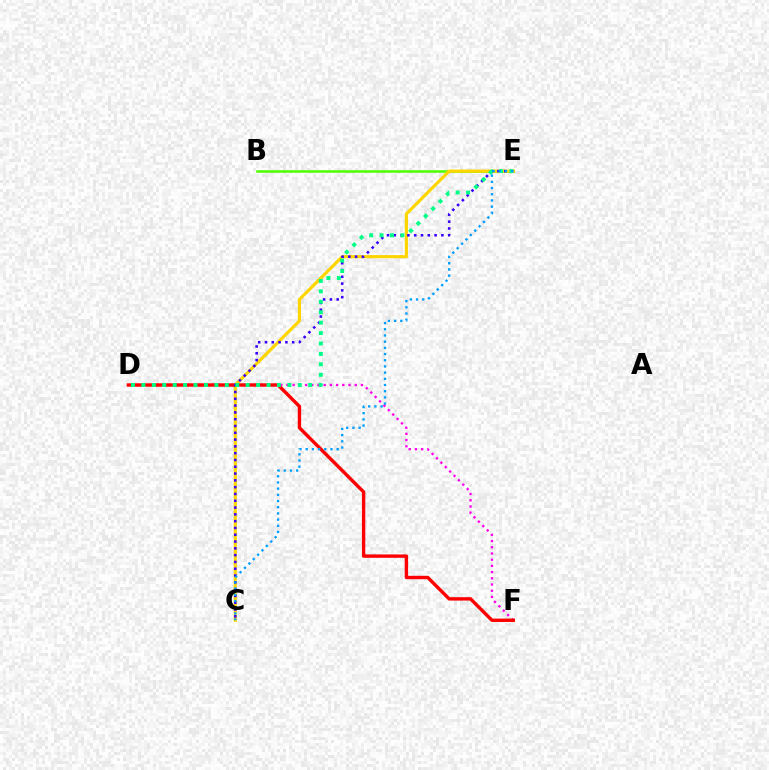{('B', 'E'): [{'color': '#4fff00', 'line_style': 'solid', 'thickness': 1.83}], ('C', 'E'): [{'color': '#ffd500', 'line_style': 'solid', 'thickness': 2.27}, {'color': '#3700ff', 'line_style': 'dotted', 'thickness': 1.85}, {'color': '#009eff', 'line_style': 'dotted', 'thickness': 1.68}], ('D', 'F'): [{'color': '#ff00ed', 'line_style': 'dotted', 'thickness': 1.69}, {'color': '#ff0000', 'line_style': 'solid', 'thickness': 2.44}], ('D', 'E'): [{'color': '#00ff86', 'line_style': 'dotted', 'thickness': 2.83}]}